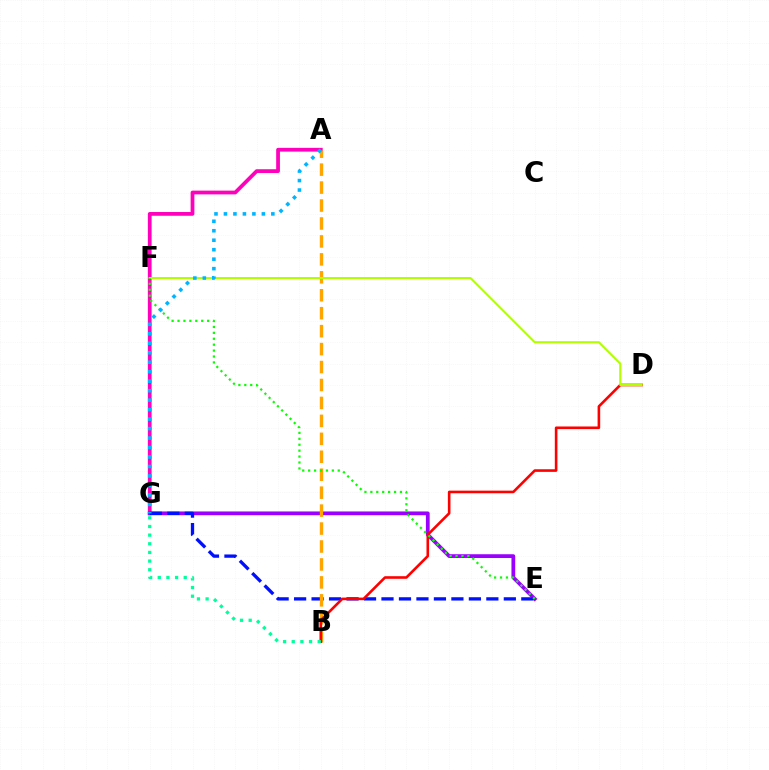{('A', 'G'): [{'color': '#ff00bd', 'line_style': 'solid', 'thickness': 2.71}, {'color': '#00b5ff', 'line_style': 'dotted', 'thickness': 2.58}], ('E', 'G'): [{'color': '#9b00ff', 'line_style': 'solid', 'thickness': 2.7}, {'color': '#0010ff', 'line_style': 'dashed', 'thickness': 2.37}], ('A', 'B'): [{'color': '#ffa500', 'line_style': 'dashed', 'thickness': 2.44}], ('B', 'D'): [{'color': '#ff0000', 'line_style': 'solid', 'thickness': 1.88}], ('B', 'G'): [{'color': '#00ff9d', 'line_style': 'dotted', 'thickness': 2.35}], ('D', 'F'): [{'color': '#b3ff00', 'line_style': 'solid', 'thickness': 1.52}], ('E', 'F'): [{'color': '#08ff00', 'line_style': 'dotted', 'thickness': 1.61}]}